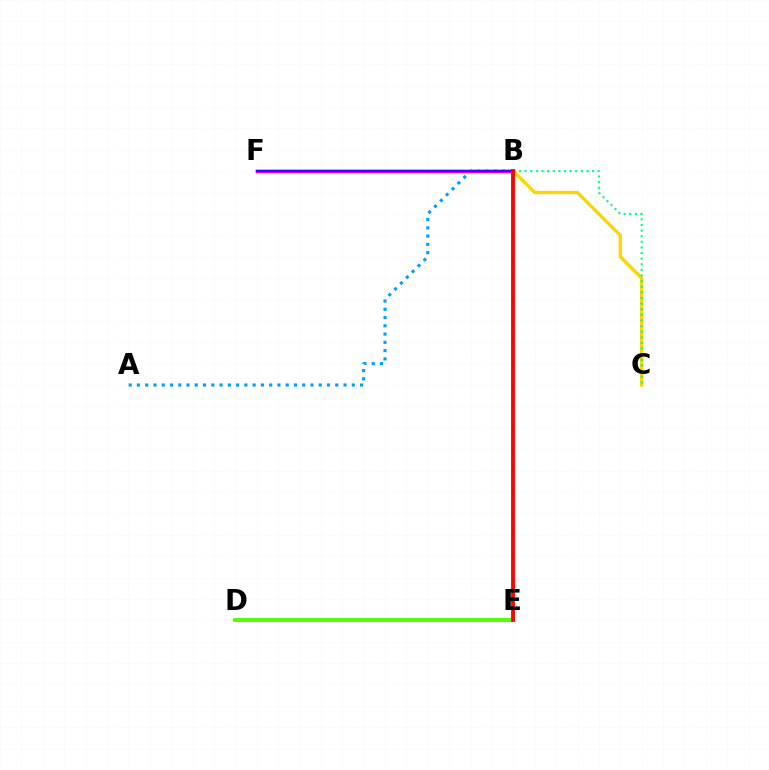{('B', 'C'): [{'color': '#ffd500', 'line_style': 'solid', 'thickness': 2.4}, {'color': '#00ff86', 'line_style': 'dotted', 'thickness': 1.53}], ('D', 'E'): [{'color': '#4fff00', 'line_style': 'solid', 'thickness': 2.78}], ('A', 'B'): [{'color': '#009eff', 'line_style': 'dotted', 'thickness': 2.25}], ('B', 'F'): [{'color': '#ff00ed', 'line_style': 'solid', 'thickness': 2.5}, {'color': '#3700ff', 'line_style': 'solid', 'thickness': 1.71}], ('B', 'E'): [{'color': '#ff0000', 'line_style': 'solid', 'thickness': 2.75}]}